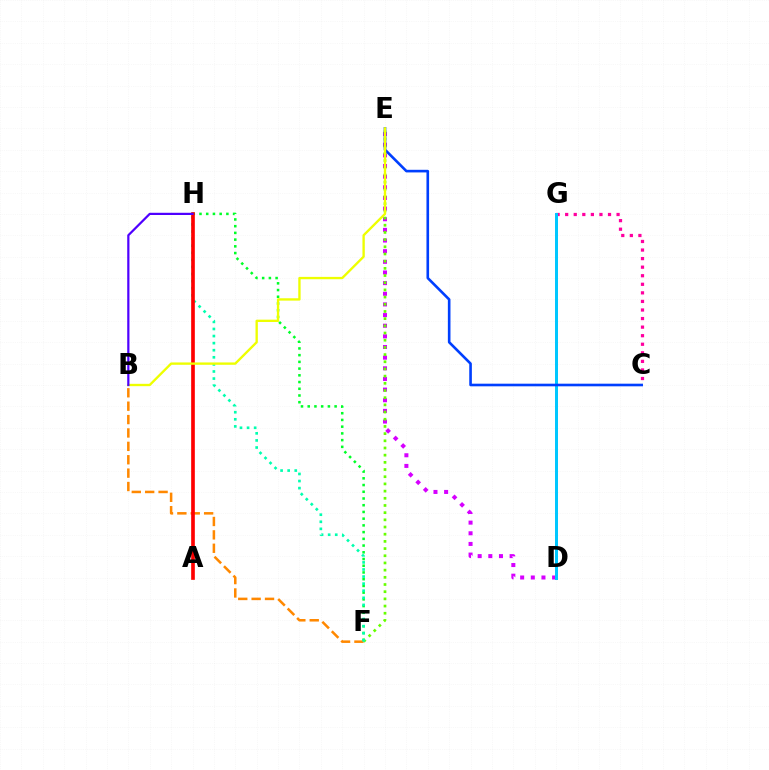{('D', 'E'): [{'color': '#d600ff', 'line_style': 'dotted', 'thickness': 2.89}], ('C', 'G'): [{'color': '#ff00a0', 'line_style': 'dotted', 'thickness': 2.33}], ('F', 'H'): [{'color': '#00ff27', 'line_style': 'dotted', 'thickness': 1.83}, {'color': '#00ffaf', 'line_style': 'dotted', 'thickness': 1.93}], ('E', 'F'): [{'color': '#66ff00', 'line_style': 'dotted', 'thickness': 1.95}], ('B', 'F'): [{'color': '#ff8800', 'line_style': 'dashed', 'thickness': 1.82}], ('D', 'G'): [{'color': '#00c7ff', 'line_style': 'solid', 'thickness': 2.15}], ('C', 'E'): [{'color': '#003fff', 'line_style': 'solid', 'thickness': 1.89}], ('A', 'H'): [{'color': '#ff0000', 'line_style': 'solid', 'thickness': 2.64}], ('B', 'E'): [{'color': '#eeff00', 'line_style': 'solid', 'thickness': 1.69}], ('B', 'H'): [{'color': '#4f00ff', 'line_style': 'solid', 'thickness': 1.6}]}